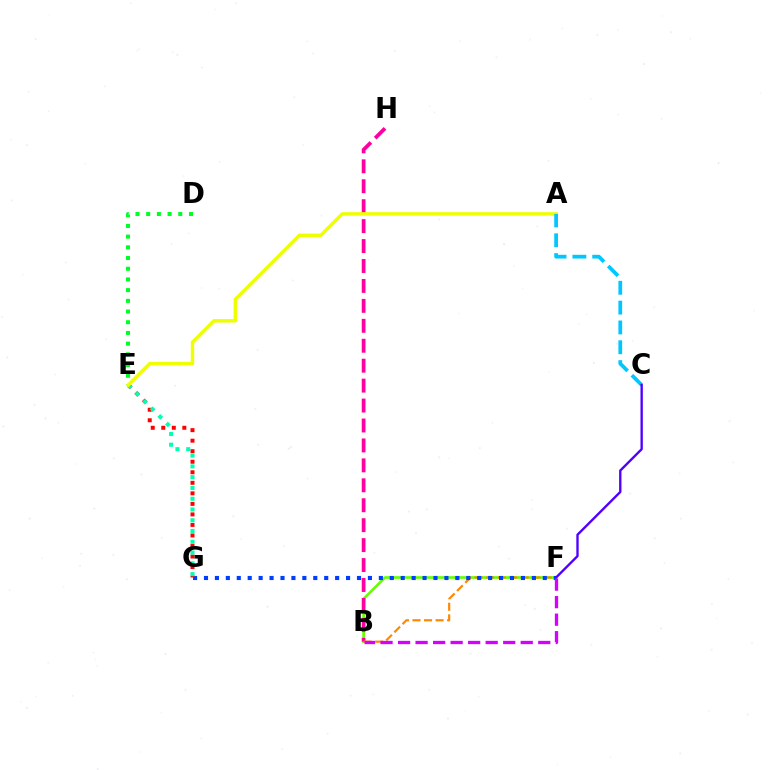{('B', 'F'): [{'color': '#66ff00', 'line_style': 'solid', 'thickness': 1.92}, {'color': '#ff8800', 'line_style': 'dashed', 'thickness': 1.57}, {'color': '#d600ff', 'line_style': 'dashed', 'thickness': 2.38}], ('B', 'H'): [{'color': '#ff00a0', 'line_style': 'dashed', 'thickness': 2.71}], ('D', 'E'): [{'color': '#00ff27', 'line_style': 'dotted', 'thickness': 2.91}], ('F', 'G'): [{'color': '#003fff', 'line_style': 'dotted', 'thickness': 2.97}], ('E', 'G'): [{'color': '#ff0000', 'line_style': 'dotted', 'thickness': 2.86}, {'color': '#00ffaf', 'line_style': 'dotted', 'thickness': 2.93}], ('A', 'E'): [{'color': '#eeff00', 'line_style': 'solid', 'thickness': 2.48}], ('A', 'C'): [{'color': '#00c7ff', 'line_style': 'dashed', 'thickness': 2.69}], ('C', 'F'): [{'color': '#4f00ff', 'line_style': 'solid', 'thickness': 1.7}]}